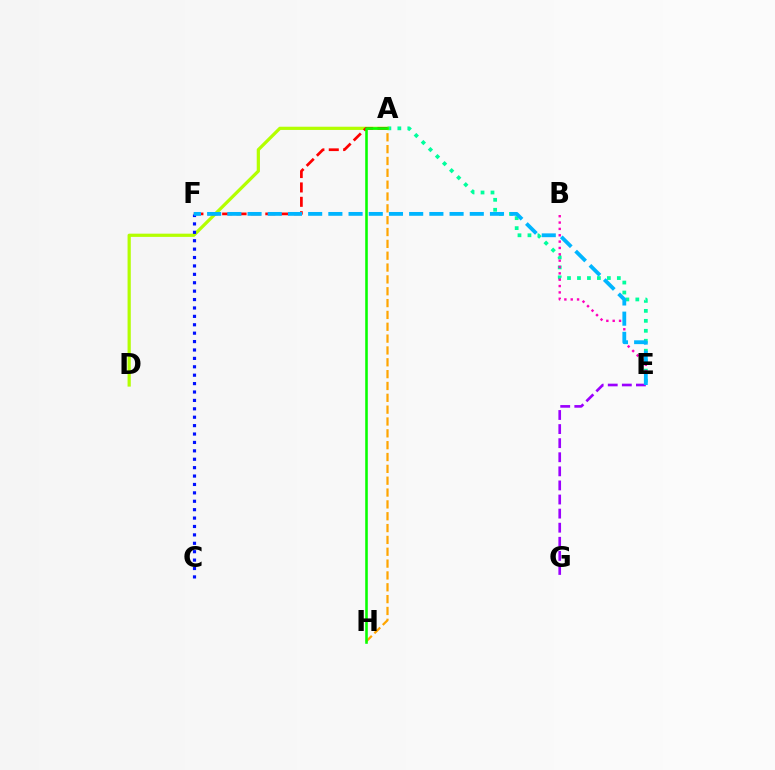{('A', 'H'): [{'color': '#ffa500', 'line_style': 'dashed', 'thickness': 1.61}, {'color': '#08ff00', 'line_style': 'solid', 'thickness': 1.86}], ('A', 'E'): [{'color': '#00ff9d', 'line_style': 'dotted', 'thickness': 2.71}], ('B', 'E'): [{'color': '#ff00bd', 'line_style': 'dotted', 'thickness': 1.72}], ('A', 'D'): [{'color': '#b3ff00', 'line_style': 'solid', 'thickness': 2.32}], ('A', 'F'): [{'color': '#ff0000', 'line_style': 'dashed', 'thickness': 1.95}], ('E', 'G'): [{'color': '#9b00ff', 'line_style': 'dashed', 'thickness': 1.91}], ('C', 'F'): [{'color': '#0010ff', 'line_style': 'dotted', 'thickness': 2.28}], ('E', 'F'): [{'color': '#00b5ff', 'line_style': 'dashed', 'thickness': 2.74}]}